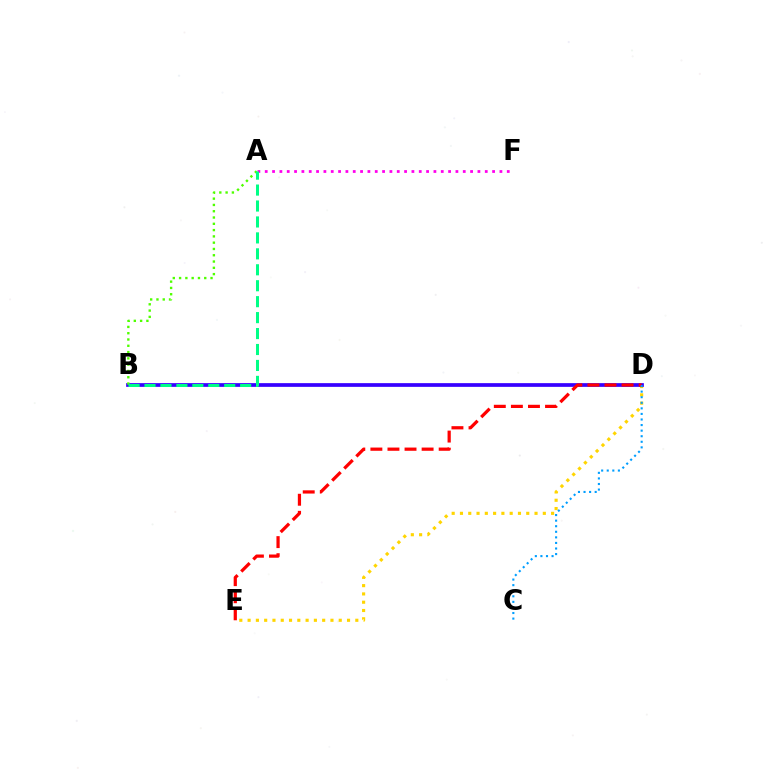{('D', 'E'): [{'color': '#ffd500', 'line_style': 'dotted', 'thickness': 2.25}, {'color': '#ff0000', 'line_style': 'dashed', 'thickness': 2.32}], ('B', 'D'): [{'color': '#3700ff', 'line_style': 'solid', 'thickness': 2.68}], ('A', 'B'): [{'color': '#4fff00', 'line_style': 'dotted', 'thickness': 1.71}, {'color': '#00ff86', 'line_style': 'dashed', 'thickness': 2.17}], ('C', 'D'): [{'color': '#009eff', 'line_style': 'dotted', 'thickness': 1.51}], ('A', 'F'): [{'color': '#ff00ed', 'line_style': 'dotted', 'thickness': 1.99}]}